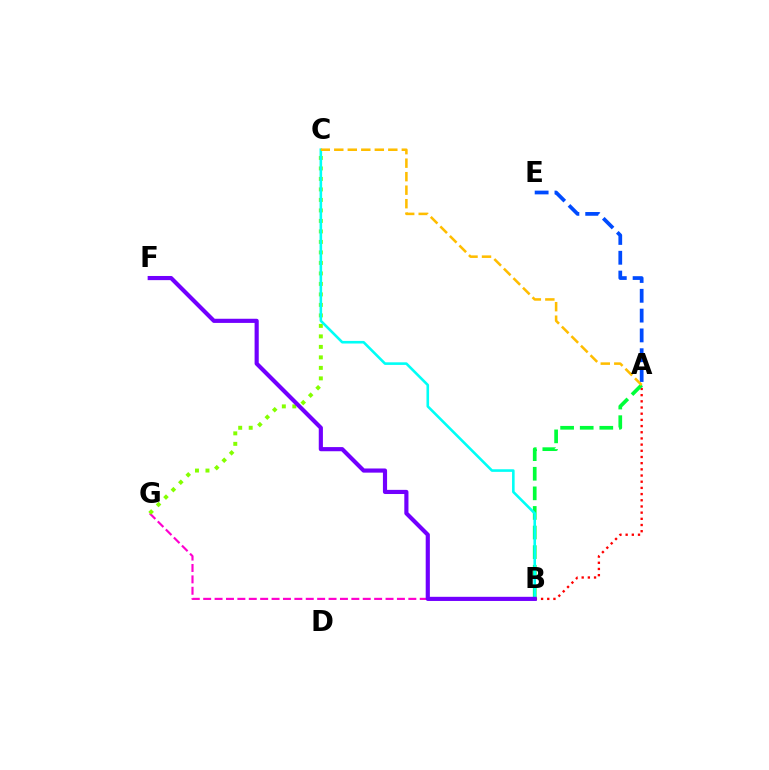{('A', 'E'): [{'color': '#004bff', 'line_style': 'dashed', 'thickness': 2.69}], ('B', 'G'): [{'color': '#ff00cf', 'line_style': 'dashed', 'thickness': 1.55}], ('A', 'B'): [{'color': '#ff0000', 'line_style': 'dotted', 'thickness': 1.68}, {'color': '#00ff39', 'line_style': 'dashed', 'thickness': 2.66}], ('C', 'G'): [{'color': '#84ff00', 'line_style': 'dotted', 'thickness': 2.85}], ('B', 'C'): [{'color': '#00fff6', 'line_style': 'solid', 'thickness': 1.87}], ('A', 'C'): [{'color': '#ffbd00', 'line_style': 'dashed', 'thickness': 1.83}], ('B', 'F'): [{'color': '#7200ff', 'line_style': 'solid', 'thickness': 2.99}]}